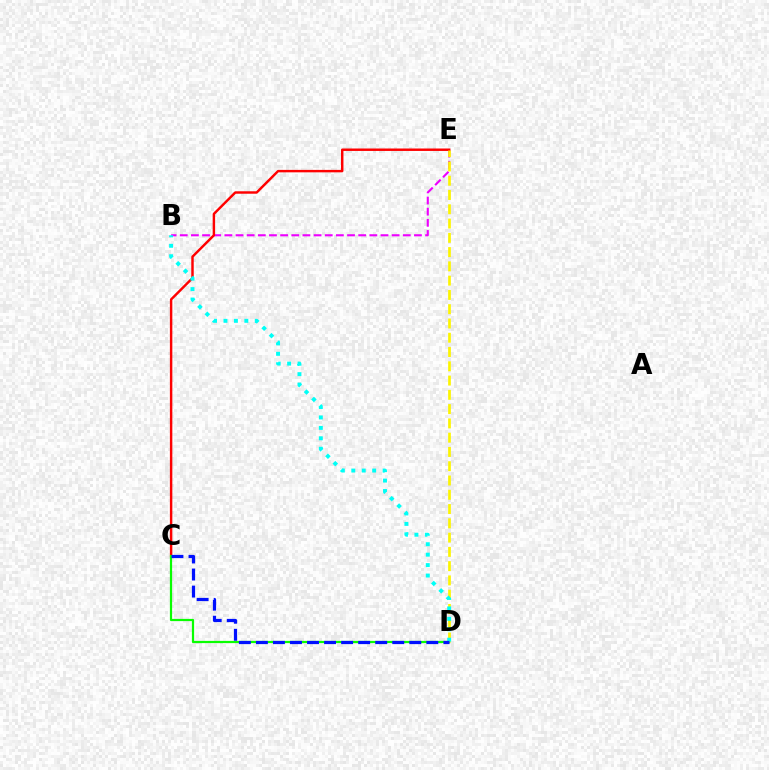{('B', 'E'): [{'color': '#ee00ff', 'line_style': 'dashed', 'thickness': 1.51}], ('C', 'E'): [{'color': '#ff0000', 'line_style': 'solid', 'thickness': 1.76}], ('C', 'D'): [{'color': '#08ff00', 'line_style': 'solid', 'thickness': 1.6}, {'color': '#0010ff', 'line_style': 'dashed', 'thickness': 2.32}], ('D', 'E'): [{'color': '#fcf500', 'line_style': 'dashed', 'thickness': 1.94}], ('B', 'D'): [{'color': '#00fff6', 'line_style': 'dotted', 'thickness': 2.83}]}